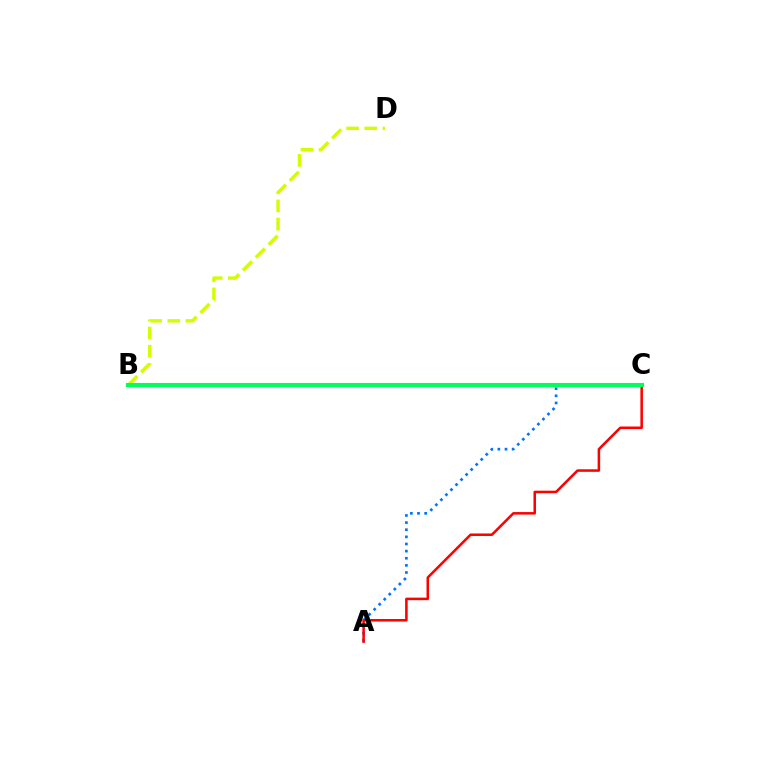{('B', 'C'): [{'color': '#b900ff', 'line_style': 'solid', 'thickness': 2.04}, {'color': '#00ff5c', 'line_style': 'solid', 'thickness': 2.97}], ('A', 'C'): [{'color': '#0074ff', 'line_style': 'dotted', 'thickness': 1.94}, {'color': '#ff0000', 'line_style': 'solid', 'thickness': 1.82}], ('B', 'D'): [{'color': '#d1ff00', 'line_style': 'dashed', 'thickness': 2.47}]}